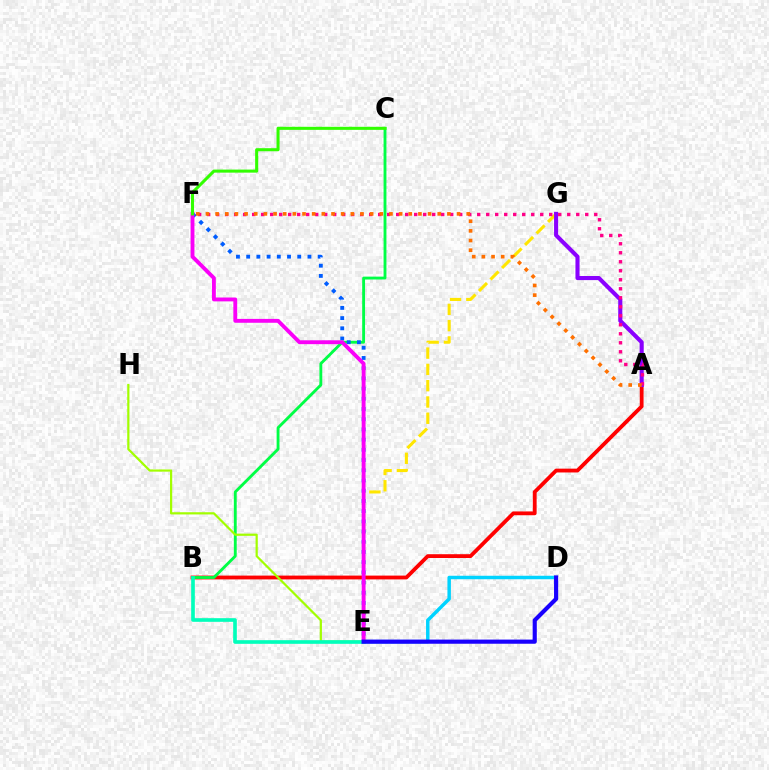{('E', 'G'): [{'color': '#ffe600', 'line_style': 'dashed', 'thickness': 2.21}], ('A', 'B'): [{'color': '#ff0000', 'line_style': 'solid', 'thickness': 2.75}], ('B', 'C'): [{'color': '#00ff45', 'line_style': 'solid', 'thickness': 2.06}], ('D', 'E'): [{'color': '#00d3ff', 'line_style': 'solid', 'thickness': 2.5}, {'color': '#1900ff', 'line_style': 'solid', 'thickness': 2.99}], ('A', 'G'): [{'color': '#8a00ff', 'line_style': 'solid', 'thickness': 2.95}], ('E', 'F'): [{'color': '#005dff', 'line_style': 'dotted', 'thickness': 2.77}, {'color': '#fa00f9', 'line_style': 'solid', 'thickness': 2.78}], ('A', 'F'): [{'color': '#ff0088', 'line_style': 'dotted', 'thickness': 2.45}, {'color': '#ff7000', 'line_style': 'dotted', 'thickness': 2.62}], ('E', 'H'): [{'color': '#a2ff00', 'line_style': 'solid', 'thickness': 1.59}], ('C', 'F'): [{'color': '#31ff00', 'line_style': 'solid', 'thickness': 2.2}], ('B', 'E'): [{'color': '#00ffbb', 'line_style': 'solid', 'thickness': 2.63}]}